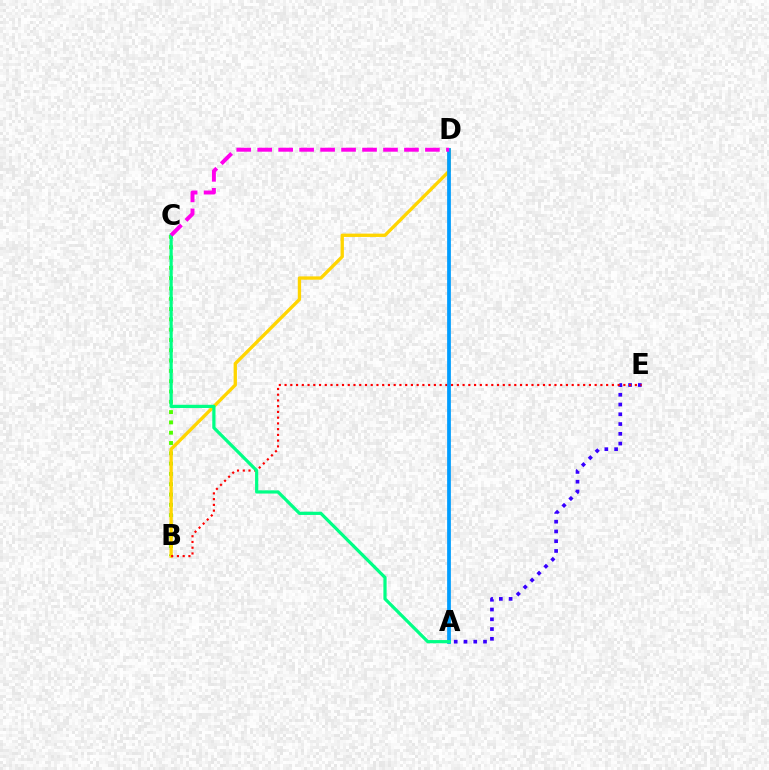{('A', 'E'): [{'color': '#3700ff', 'line_style': 'dotted', 'thickness': 2.65}], ('B', 'C'): [{'color': '#4fff00', 'line_style': 'dotted', 'thickness': 2.8}], ('B', 'D'): [{'color': '#ffd500', 'line_style': 'solid', 'thickness': 2.39}], ('B', 'E'): [{'color': '#ff0000', 'line_style': 'dotted', 'thickness': 1.56}], ('A', 'D'): [{'color': '#009eff', 'line_style': 'solid', 'thickness': 2.7}], ('A', 'C'): [{'color': '#00ff86', 'line_style': 'solid', 'thickness': 2.32}], ('C', 'D'): [{'color': '#ff00ed', 'line_style': 'dashed', 'thickness': 2.85}]}